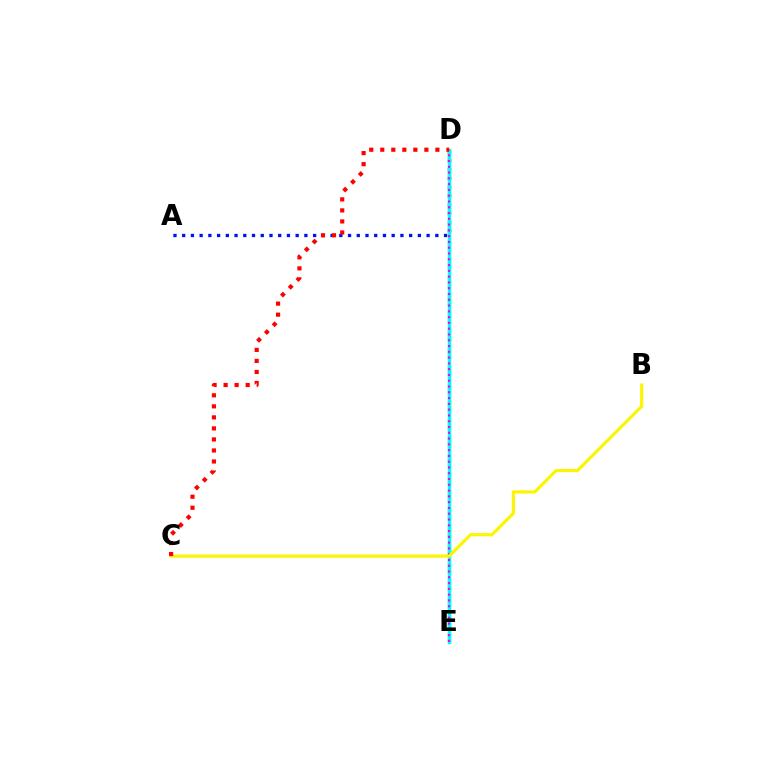{('D', 'E'): [{'color': '#08ff00', 'line_style': 'dashed', 'thickness': 2.43}, {'color': '#00fff6', 'line_style': 'solid', 'thickness': 2.42}, {'color': '#ee00ff', 'line_style': 'dotted', 'thickness': 1.57}], ('A', 'D'): [{'color': '#0010ff', 'line_style': 'dotted', 'thickness': 2.37}], ('B', 'C'): [{'color': '#fcf500', 'line_style': 'solid', 'thickness': 2.27}], ('C', 'D'): [{'color': '#ff0000', 'line_style': 'dotted', 'thickness': 3.0}]}